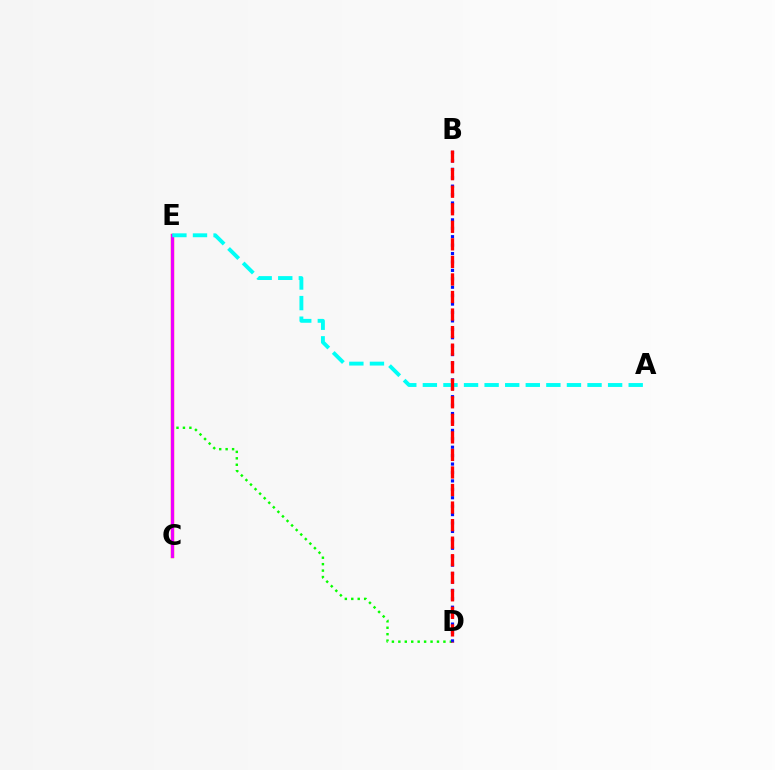{('C', 'E'): [{'color': '#fcf500', 'line_style': 'solid', 'thickness': 2.44}, {'color': '#ee00ff', 'line_style': 'solid', 'thickness': 2.4}], ('D', 'E'): [{'color': '#08ff00', 'line_style': 'dotted', 'thickness': 1.75}], ('B', 'D'): [{'color': '#0010ff', 'line_style': 'dotted', 'thickness': 2.29}, {'color': '#ff0000', 'line_style': 'dashed', 'thickness': 2.38}], ('A', 'E'): [{'color': '#00fff6', 'line_style': 'dashed', 'thickness': 2.8}]}